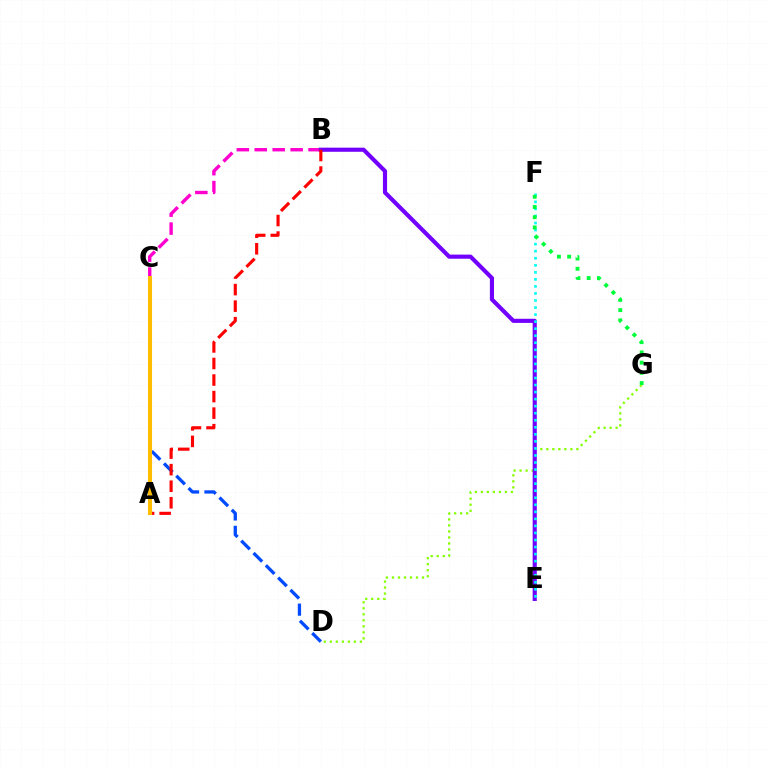{('C', 'D'): [{'color': '#004bff', 'line_style': 'dashed', 'thickness': 2.36}], ('B', 'C'): [{'color': '#ff00cf', 'line_style': 'dashed', 'thickness': 2.44}], ('D', 'G'): [{'color': '#84ff00', 'line_style': 'dotted', 'thickness': 1.63}], ('B', 'E'): [{'color': '#7200ff', 'line_style': 'solid', 'thickness': 2.98}], ('A', 'B'): [{'color': '#ff0000', 'line_style': 'dashed', 'thickness': 2.25}], ('E', 'F'): [{'color': '#00fff6', 'line_style': 'dotted', 'thickness': 1.91}], ('F', 'G'): [{'color': '#00ff39', 'line_style': 'dotted', 'thickness': 2.78}], ('A', 'C'): [{'color': '#ffbd00', 'line_style': 'solid', 'thickness': 2.93}]}